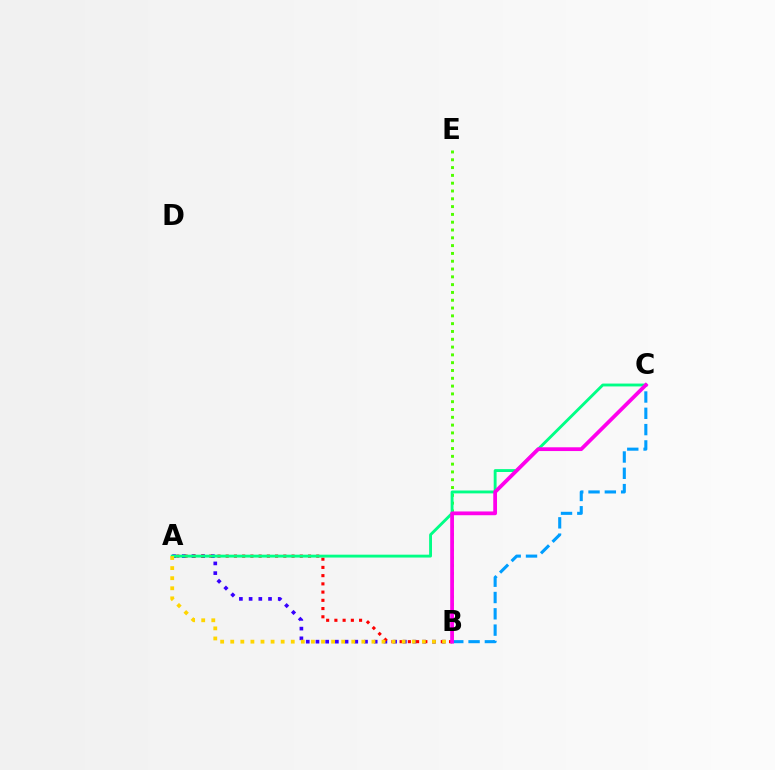{('B', 'E'): [{'color': '#4fff00', 'line_style': 'dotted', 'thickness': 2.12}], ('A', 'B'): [{'color': '#3700ff', 'line_style': 'dotted', 'thickness': 2.64}, {'color': '#ff0000', 'line_style': 'dotted', 'thickness': 2.24}, {'color': '#ffd500', 'line_style': 'dotted', 'thickness': 2.74}], ('A', 'C'): [{'color': '#00ff86', 'line_style': 'solid', 'thickness': 2.07}], ('B', 'C'): [{'color': '#009eff', 'line_style': 'dashed', 'thickness': 2.21}, {'color': '#ff00ed', 'line_style': 'solid', 'thickness': 2.71}]}